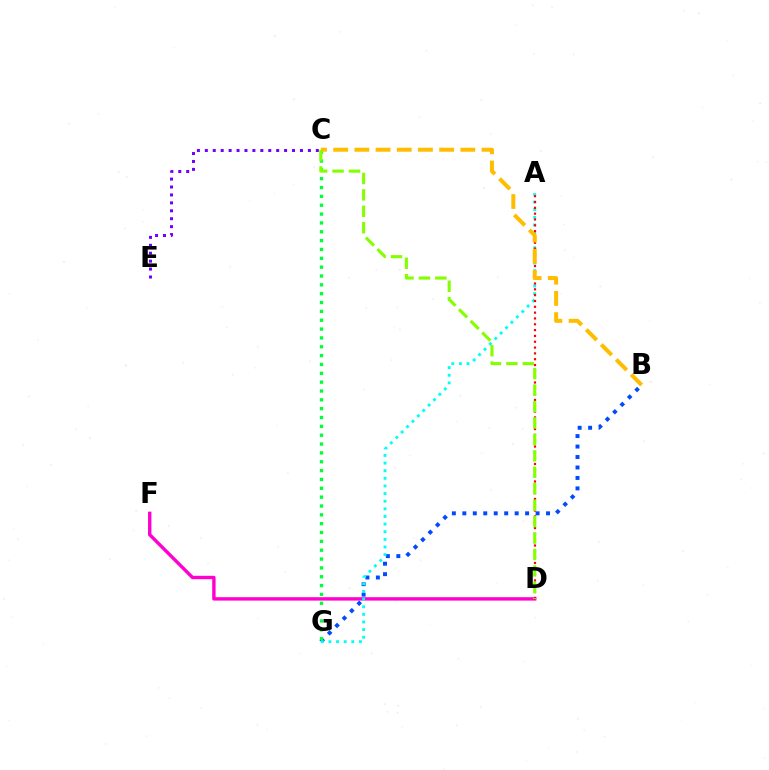{('B', 'G'): [{'color': '#004bff', 'line_style': 'dotted', 'thickness': 2.84}], ('D', 'F'): [{'color': '#ff00cf', 'line_style': 'solid', 'thickness': 2.45}], ('C', 'G'): [{'color': '#00ff39', 'line_style': 'dotted', 'thickness': 2.4}], ('A', 'G'): [{'color': '#00fff6', 'line_style': 'dotted', 'thickness': 2.07}], ('A', 'D'): [{'color': '#ff0000', 'line_style': 'dotted', 'thickness': 1.58}], ('B', 'C'): [{'color': '#ffbd00', 'line_style': 'dashed', 'thickness': 2.88}], ('C', 'E'): [{'color': '#7200ff', 'line_style': 'dotted', 'thickness': 2.15}], ('C', 'D'): [{'color': '#84ff00', 'line_style': 'dashed', 'thickness': 2.23}]}